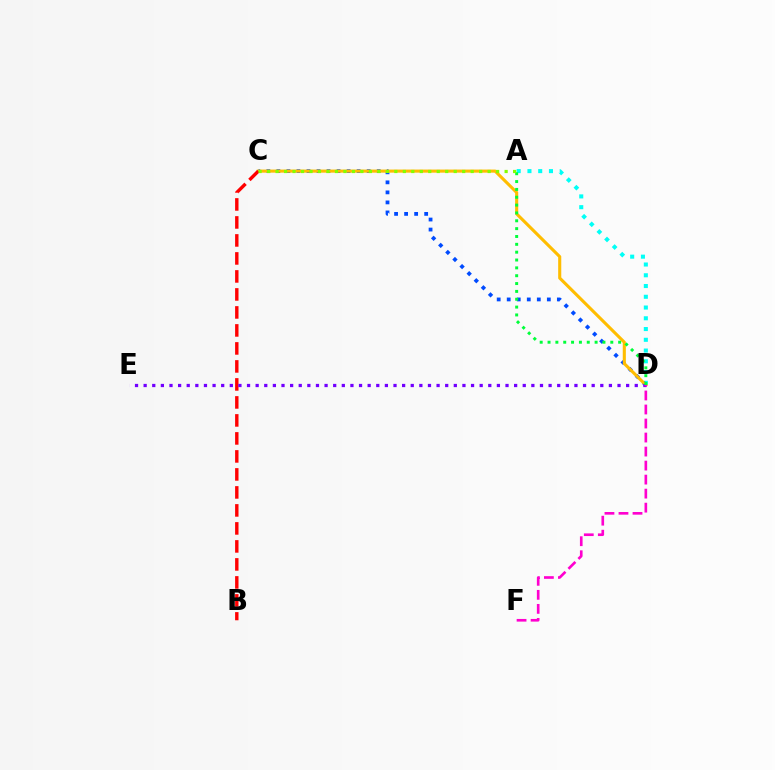{('A', 'D'): [{'color': '#00fff6', 'line_style': 'dotted', 'thickness': 2.92}, {'color': '#00ff39', 'line_style': 'dotted', 'thickness': 2.13}], ('C', 'D'): [{'color': '#004bff', 'line_style': 'dotted', 'thickness': 2.73}, {'color': '#ffbd00', 'line_style': 'solid', 'thickness': 2.23}], ('B', 'C'): [{'color': '#ff0000', 'line_style': 'dashed', 'thickness': 2.45}], ('D', 'E'): [{'color': '#7200ff', 'line_style': 'dotted', 'thickness': 2.34}], ('D', 'F'): [{'color': '#ff00cf', 'line_style': 'dashed', 'thickness': 1.9}], ('A', 'C'): [{'color': '#84ff00', 'line_style': 'dotted', 'thickness': 2.3}]}